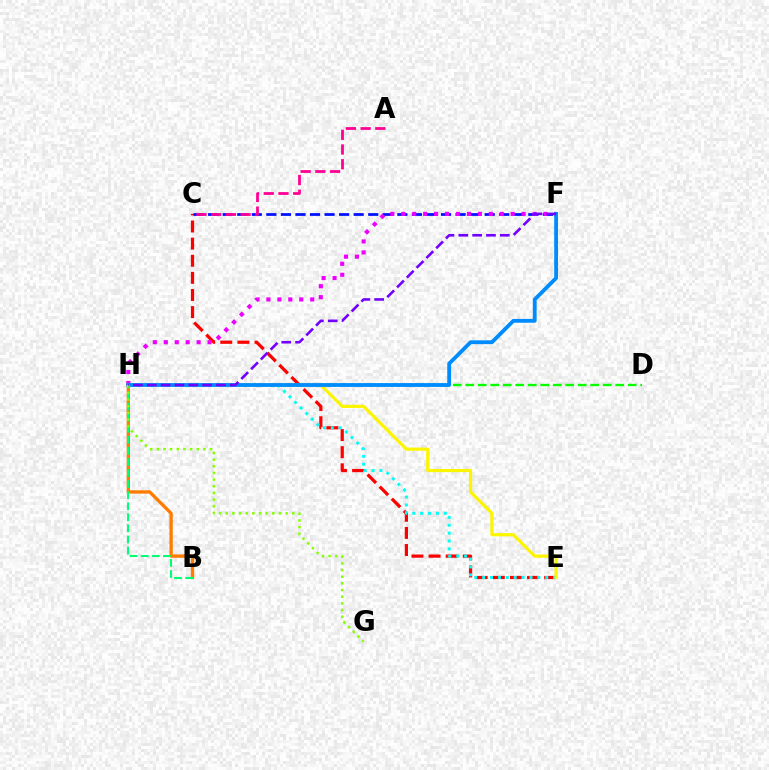{('C', 'E'): [{'color': '#ff0000', 'line_style': 'dashed', 'thickness': 2.33}], ('C', 'F'): [{'color': '#0010ff', 'line_style': 'dashed', 'thickness': 1.98}], ('E', 'H'): [{'color': '#00fff6', 'line_style': 'dotted', 'thickness': 2.14}, {'color': '#fcf500', 'line_style': 'solid', 'thickness': 2.29}], ('D', 'H'): [{'color': '#08ff00', 'line_style': 'dashed', 'thickness': 1.7}], ('F', 'H'): [{'color': '#ee00ff', 'line_style': 'dotted', 'thickness': 2.97}, {'color': '#008cff', 'line_style': 'solid', 'thickness': 2.75}, {'color': '#7200ff', 'line_style': 'dashed', 'thickness': 1.88}], ('B', 'H'): [{'color': '#ff7c00', 'line_style': 'solid', 'thickness': 2.39}, {'color': '#00ff74', 'line_style': 'dashed', 'thickness': 1.5}], ('G', 'H'): [{'color': '#84ff00', 'line_style': 'dotted', 'thickness': 1.81}], ('A', 'C'): [{'color': '#ff0094', 'line_style': 'dashed', 'thickness': 2.0}]}